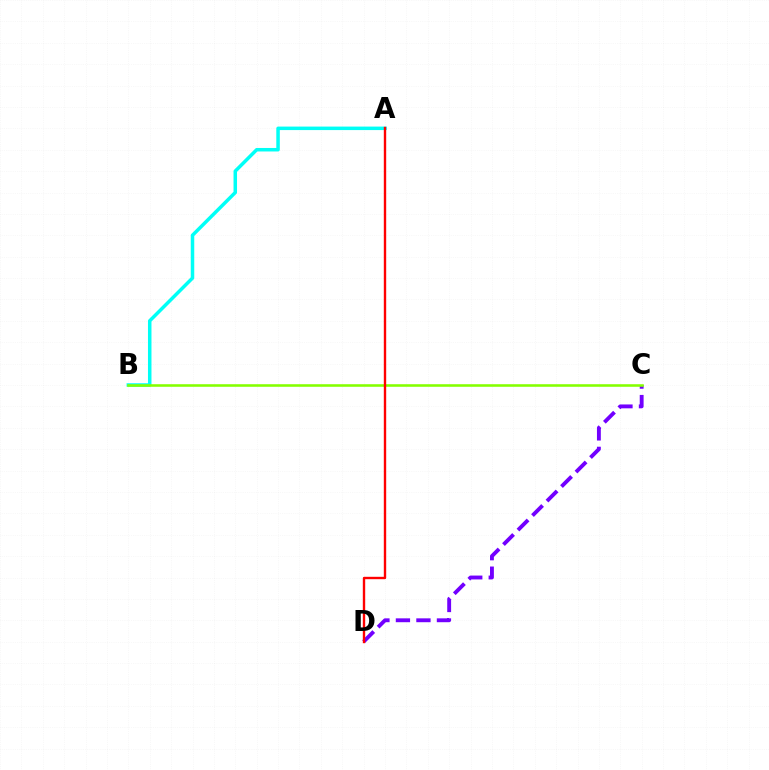{('A', 'B'): [{'color': '#00fff6', 'line_style': 'solid', 'thickness': 2.52}], ('C', 'D'): [{'color': '#7200ff', 'line_style': 'dashed', 'thickness': 2.79}], ('B', 'C'): [{'color': '#84ff00', 'line_style': 'solid', 'thickness': 1.85}], ('A', 'D'): [{'color': '#ff0000', 'line_style': 'solid', 'thickness': 1.72}]}